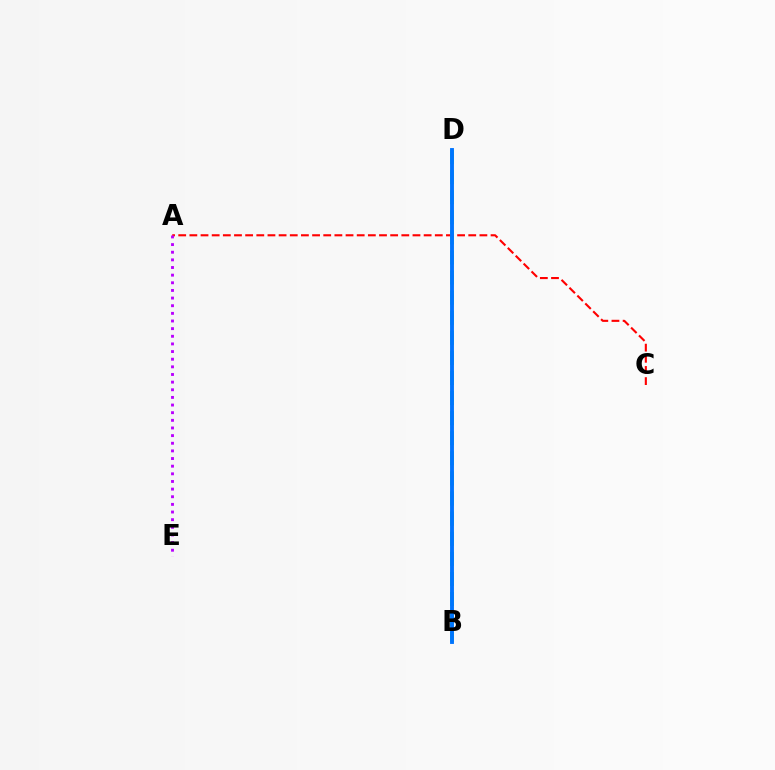{('B', 'D'): [{'color': '#00ff5c', 'line_style': 'dashed', 'thickness': 2.73}, {'color': '#d1ff00', 'line_style': 'dotted', 'thickness': 1.75}, {'color': '#0074ff', 'line_style': 'solid', 'thickness': 2.78}], ('A', 'C'): [{'color': '#ff0000', 'line_style': 'dashed', 'thickness': 1.52}], ('A', 'E'): [{'color': '#b900ff', 'line_style': 'dotted', 'thickness': 2.08}]}